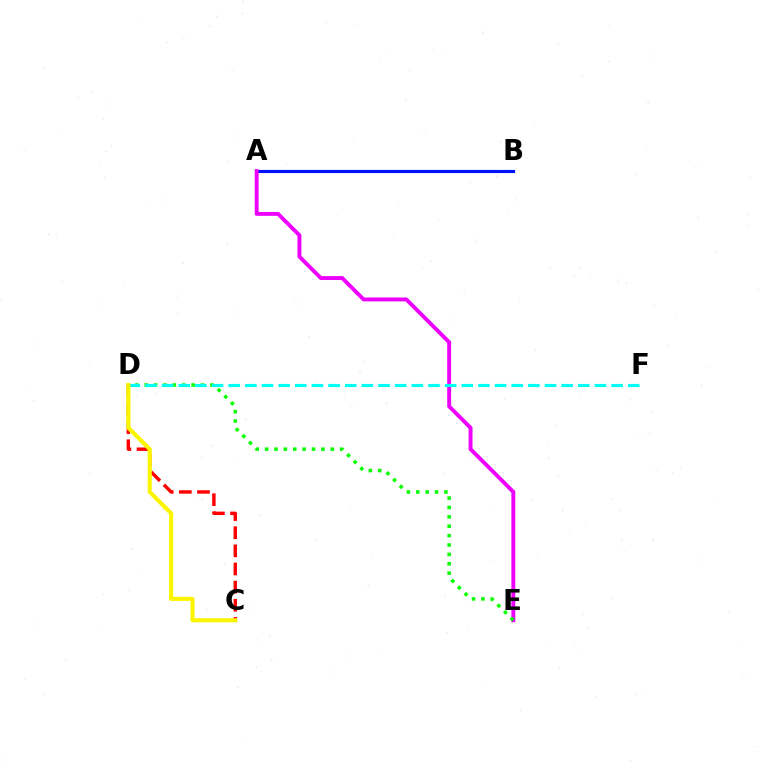{('A', 'B'): [{'color': '#0010ff', 'line_style': 'solid', 'thickness': 2.26}], ('A', 'E'): [{'color': '#ee00ff', 'line_style': 'solid', 'thickness': 2.82}], ('D', 'E'): [{'color': '#08ff00', 'line_style': 'dotted', 'thickness': 2.55}], ('D', 'F'): [{'color': '#00fff6', 'line_style': 'dashed', 'thickness': 2.26}], ('C', 'D'): [{'color': '#ff0000', 'line_style': 'dashed', 'thickness': 2.46}, {'color': '#fcf500', 'line_style': 'solid', 'thickness': 2.97}]}